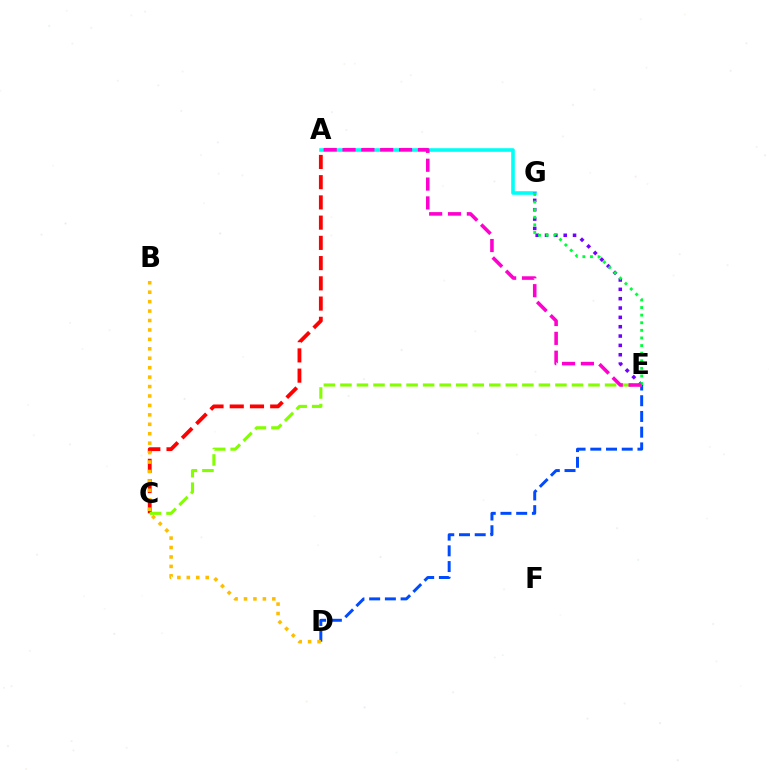{('A', 'C'): [{'color': '#ff0000', 'line_style': 'dashed', 'thickness': 2.75}], ('A', 'G'): [{'color': '#00fff6', 'line_style': 'solid', 'thickness': 2.58}], ('D', 'E'): [{'color': '#004bff', 'line_style': 'dashed', 'thickness': 2.14}], ('E', 'G'): [{'color': '#7200ff', 'line_style': 'dotted', 'thickness': 2.54}, {'color': '#00ff39', 'line_style': 'dotted', 'thickness': 2.07}], ('B', 'D'): [{'color': '#ffbd00', 'line_style': 'dotted', 'thickness': 2.56}], ('C', 'E'): [{'color': '#84ff00', 'line_style': 'dashed', 'thickness': 2.25}], ('A', 'E'): [{'color': '#ff00cf', 'line_style': 'dashed', 'thickness': 2.56}]}